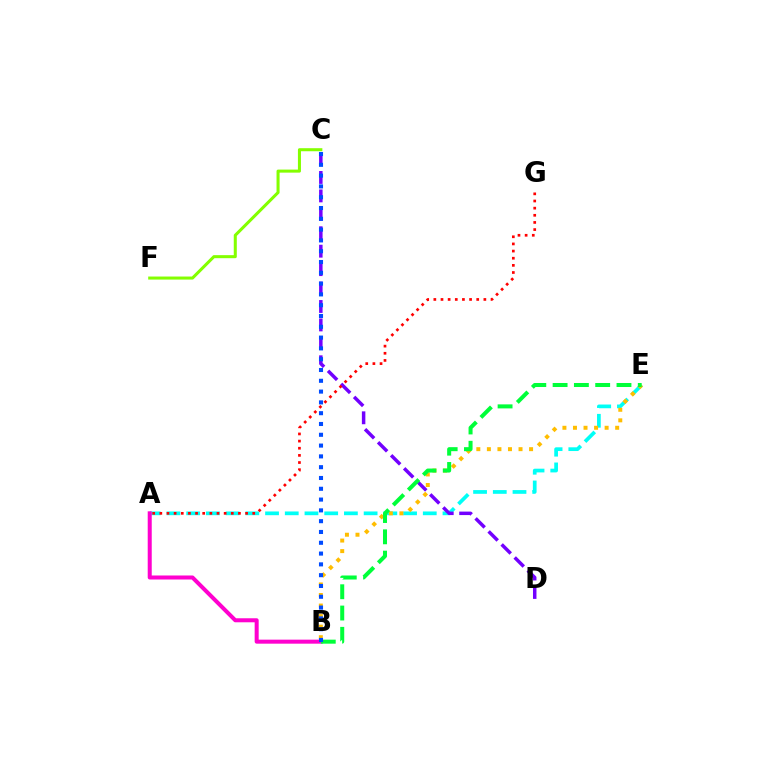{('A', 'E'): [{'color': '#00fff6', 'line_style': 'dashed', 'thickness': 2.68}], ('B', 'E'): [{'color': '#ffbd00', 'line_style': 'dotted', 'thickness': 2.87}, {'color': '#00ff39', 'line_style': 'dashed', 'thickness': 2.89}], ('C', 'D'): [{'color': '#7200ff', 'line_style': 'dashed', 'thickness': 2.5}], ('C', 'F'): [{'color': '#84ff00', 'line_style': 'solid', 'thickness': 2.19}], ('A', 'B'): [{'color': '#ff00cf', 'line_style': 'solid', 'thickness': 2.9}], ('B', 'C'): [{'color': '#004bff', 'line_style': 'dotted', 'thickness': 2.93}], ('A', 'G'): [{'color': '#ff0000', 'line_style': 'dotted', 'thickness': 1.94}]}